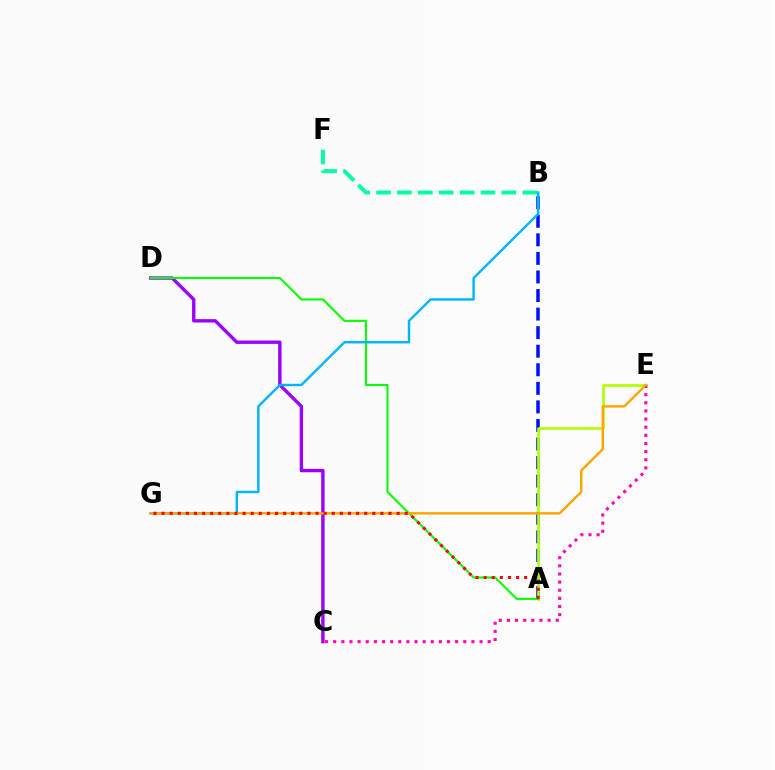{('A', 'B'): [{'color': '#0010ff', 'line_style': 'dashed', 'thickness': 2.52}], ('A', 'E'): [{'color': '#b3ff00', 'line_style': 'solid', 'thickness': 1.96}], ('C', 'E'): [{'color': '#ff00bd', 'line_style': 'dotted', 'thickness': 2.21}], ('C', 'D'): [{'color': '#9b00ff', 'line_style': 'solid', 'thickness': 2.43}], ('A', 'D'): [{'color': '#08ff00', 'line_style': 'solid', 'thickness': 1.51}], ('B', 'G'): [{'color': '#00b5ff', 'line_style': 'solid', 'thickness': 1.75}], ('E', 'G'): [{'color': '#ffa500', 'line_style': 'solid', 'thickness': 1.75}], ('A', 'G'): [{'color': '#ff0000', 'line_style': 'dotted', 'thickness': 2.2}], ('B', 'F'): [{'color': '#00ff9d', 'line_style': 'dashed', 'thickness': 2.84}]}